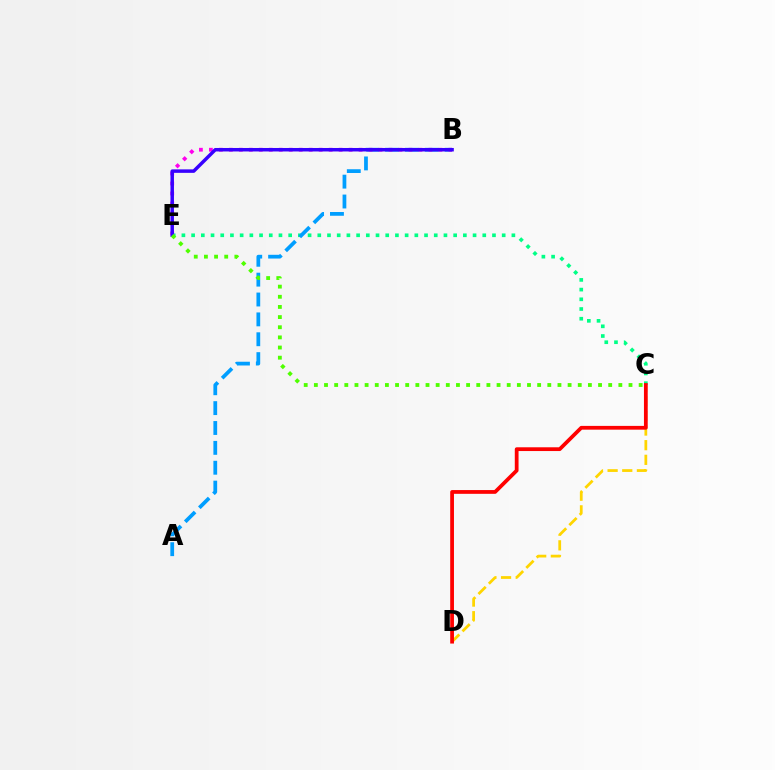{('C', 'E'): [{'color': '#00ff86', 'line_style': 'dotted', 'thickness': 2.64}, {'color': '#4fff00', 'line_style': 'dotted', 'thickness': 2.76}], ('A', 'B'): [{'color': '#009eff', 'line_style': 'dashed', 'thickness': 2.7}], ('B', 'E'): [{'color': '#ff00ed', 'line_style': 'dotted', 'thickness': 2.71}, {'color': '#3700ff', 'line_style': 'solid', 'thickness': 2.5}], ('C', 'D'): [{'color': '#ffd500', 'line_style': 'dashed', 'thickness': 1.99}, {'color': '#ff0000', 'line_style': 'solid', 'thickness': 2.71}]}